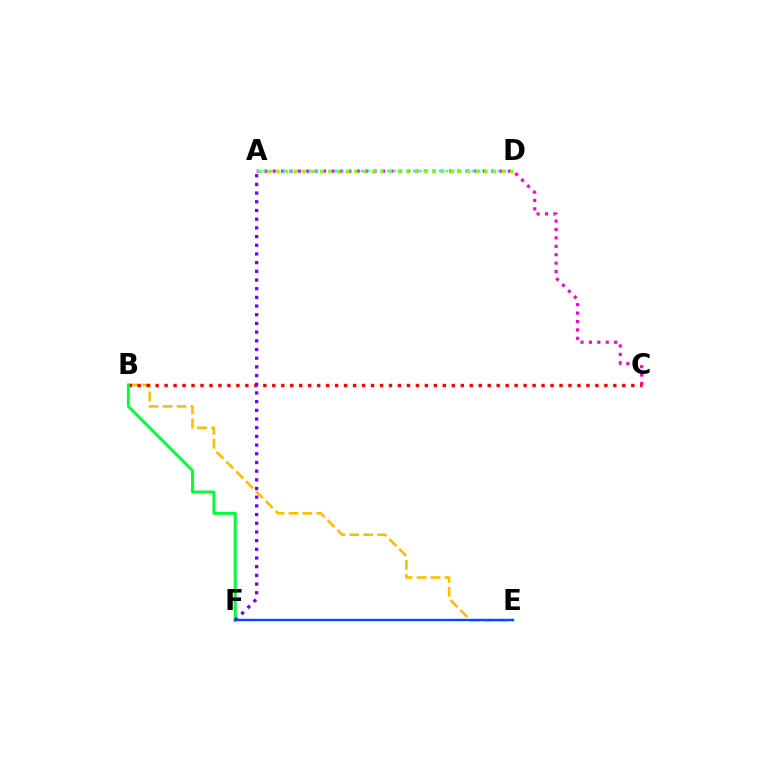{('A', 'C'): [{'color': '#ff00cf', 'line_style': 'dotted', 'thickness': 2.28}], ('B', 'E'): [{'color': '#ffbd00', 'line_style': 'dashed', 'thickness': 1.89}], ('A', 'D'): [{'color': '#00fff6', 'line_style': 'dotted', 'thickness': 1.77}, {'color': '#84ff00', 'line_style': 'dotted', 'thickness': 2.35}], ('B', 'C'): [{'color': '#ff0000', 'line_style': 'dotted', 'thickness': 2.44}], ('B', 'F'): [{'color': '#00ff39', 'line_style': 'solid', 'thickness': 2.13}], ('A', 'F'): [{'color': '#7200ff', 'line_style': 'dotted', 'thickness': 2.36}], ('E', 'F'): [{'color': '#004bff', 'line_style': 'solid', 'thickness': 1.7}]}